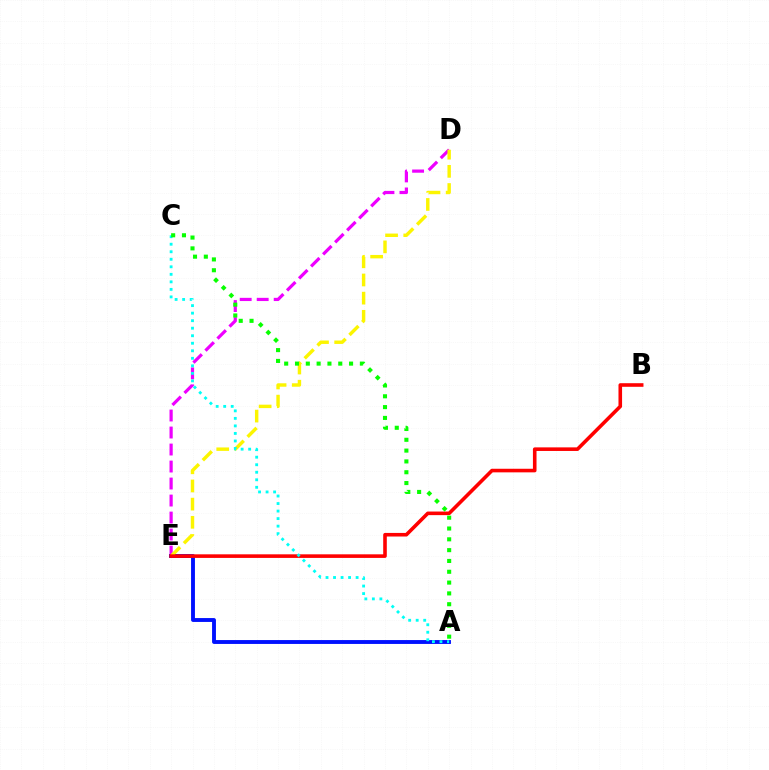{('D', 'E'): [{'color': '#ee00ff', 'line_style': 'dashed', 'thickness': 2.31}, {'color': '#fcf500', 'line_style': 'dashed', 'thickness': 2.47}], ('A', 'E'): [{'color': '#0010ff', 'line_style': 'solid', 'thickness': 2.79}], ('B', 'E'): [{'color': '#ff0000', 'line_style': 'solid', 'thickness': 2.59}], ('A', 'C'): [{'color': '#00fff6', 'line_style': 'dotted', 'thickness': 2.04}, {'color': '#08ff00', 'line_style': 'dotted', 'thickness': 2.94}]}